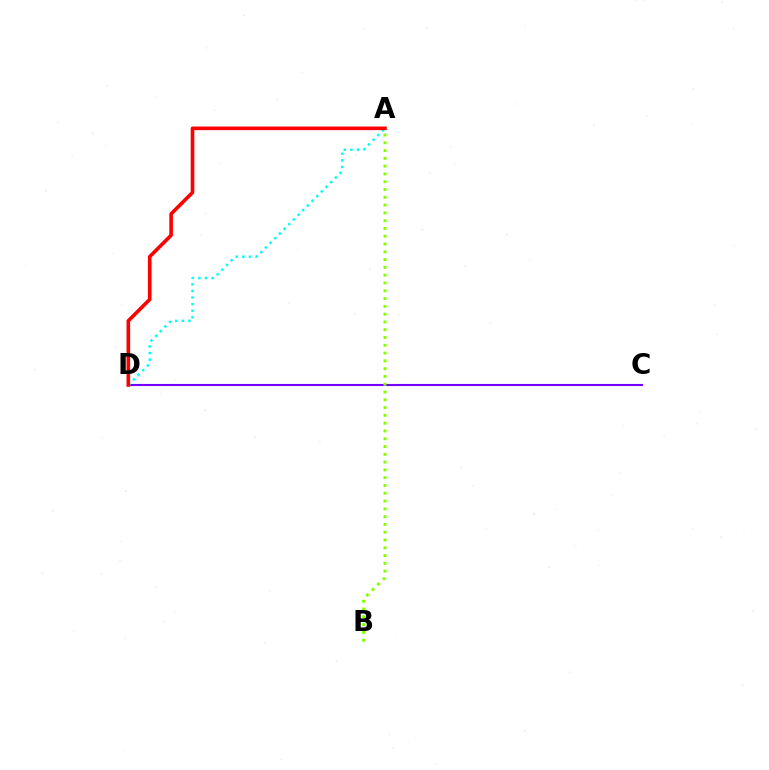{('C', 'D'): [{'color': '#7200ff', 'line_style': 'solid', 'thickness': 1.52}], ('A', 'B'): [{'color': '#84ff00', 'line_style': 'dotted', 'thickness': 2.12}], ('A', 'D'): [{'color': '#00fff6', 'line_style': 'dotted', 'thickness': 1.79}, {'color': '#ff0000', 'line_style': 'solid', 'thickness': 2.6}]}